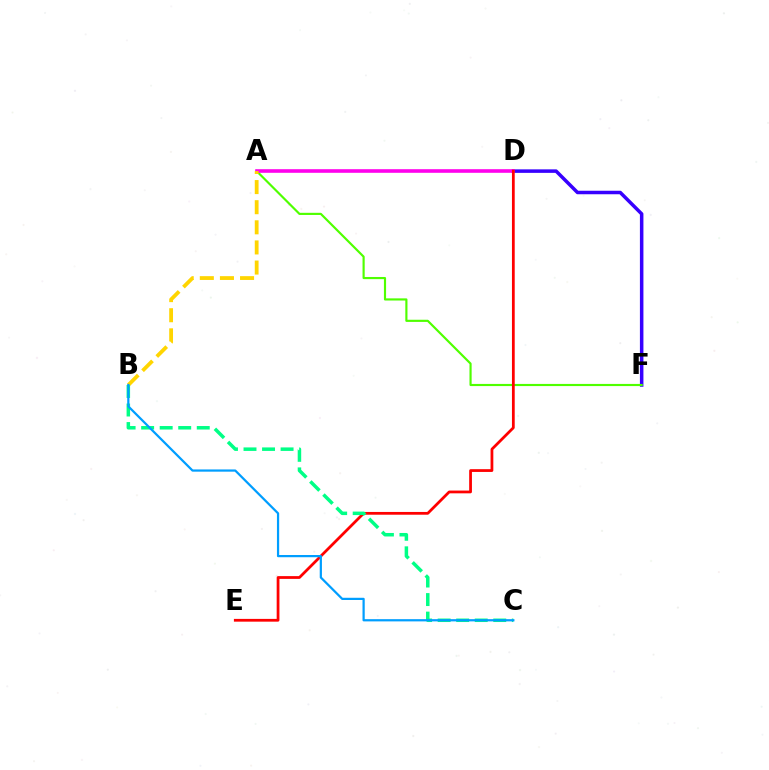{('D', 'F'): [{'color': '#3700ff', 'line_style': 'solid', 'thickness': 2.53}], ('A', 'F'): [{'color': '#4fff00', 'line_style': 'solid', 'thickness': 1.55}], ('A', 'D'): [{'color': '#ff00ed', 'line_style': 'solid', 'thickness': 2.6}], ('D', 'E'): [{'color': '#ff0000', 'line_style': 'solid', 'thickness': 1.99}], ('A', 'B'): [{'color': '#ffd500', 'line_style': 'dashed', 'thickness': 2.73}], ('B', 'C'): [{'color': '#00ff86', 'line_style': 'dashed', 'thickness': 2.52}, {'color': '#009eff', 'line_style': 'solid', 'thickness': 1.6}]}